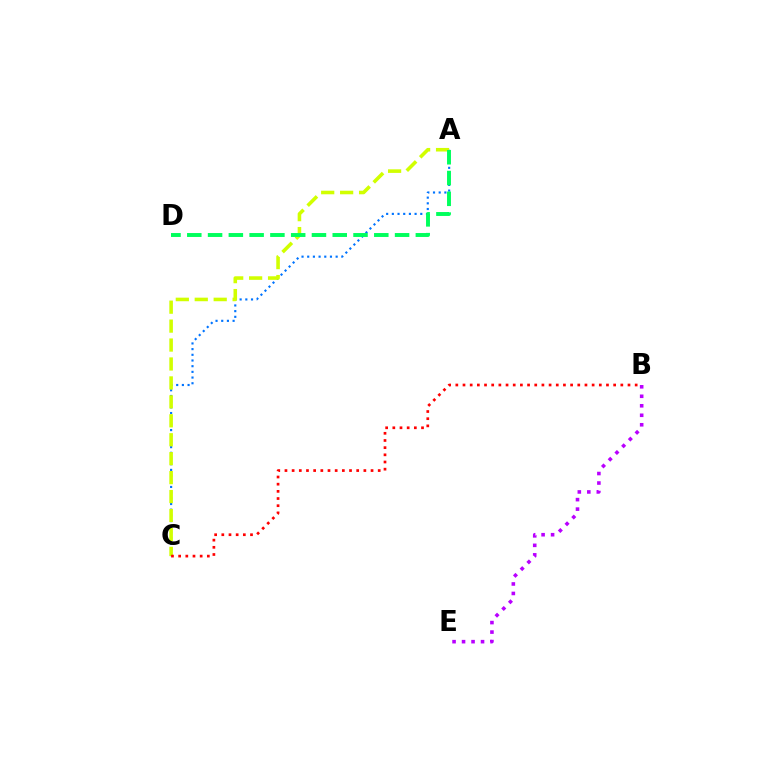{('B', 'E'): [{'color': '#b900ff', 'line_style': 'dotted', 'thickness': 2.58}], ('A', 'C'): [{'color': '#0074ff', 'line_style': 'dotted', 'thickness': 1.54}, {'color': '#d1ff00', 'line_style': 'dashed', 'thickness': 2.57}], ('A', 'D'): [{'color': '#00ff5c', 'line_style': 'dashed', 'thickness': 2.82}], ('B', 'C'): [{'color': '#ff0000', 'line_style': 'dotted', 'thickness': 1.95}]}